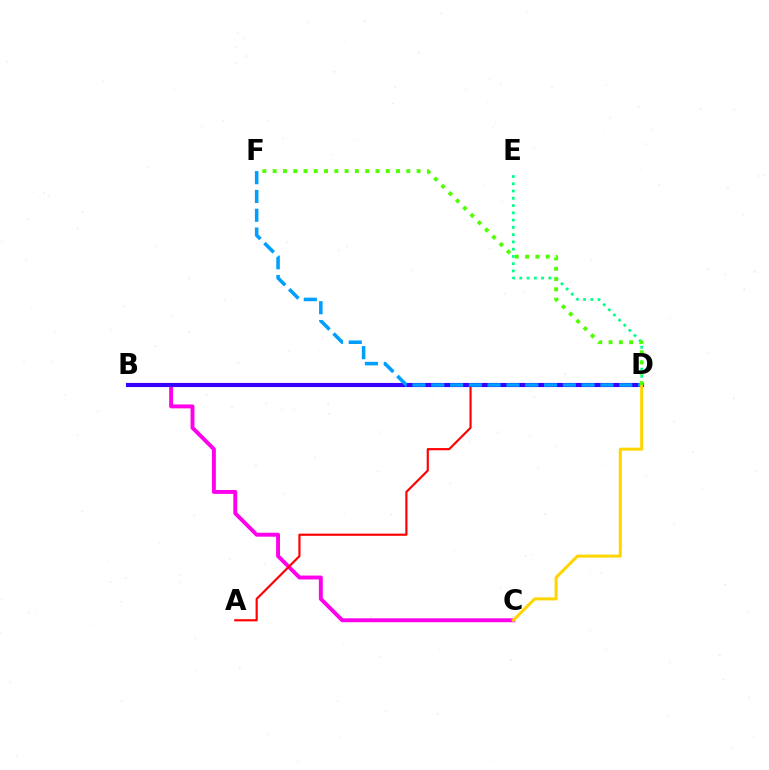{('D', 'E'): [{'color': '#00ff86', 'line_style': 'dotted', 'thickness': 1.97}], ('B', 'C'): [{'color': '#ff00ed', 'line_style': 'solid', 'thickness': 2.82}], ('A', 'D'): [{'color': '#ff0000', 'line_style': 'solid', 'thickness': 1.56}], ('B', 'D'): [{'color': '#3700ff', 'line_style': 'solid', 'thickness': 2.97}], ('D', 'F'): [{'color': '#009eff', 'line_style': 'dashed', 'thickness': 2.55}, {'color': '#4fff00', 'line_style': 'dotted', 'thickness': 2.79}], ('C', 'D'): [{'color': '#ffd500', 'line_style': 'solid', 'thickness': 2.18}]}